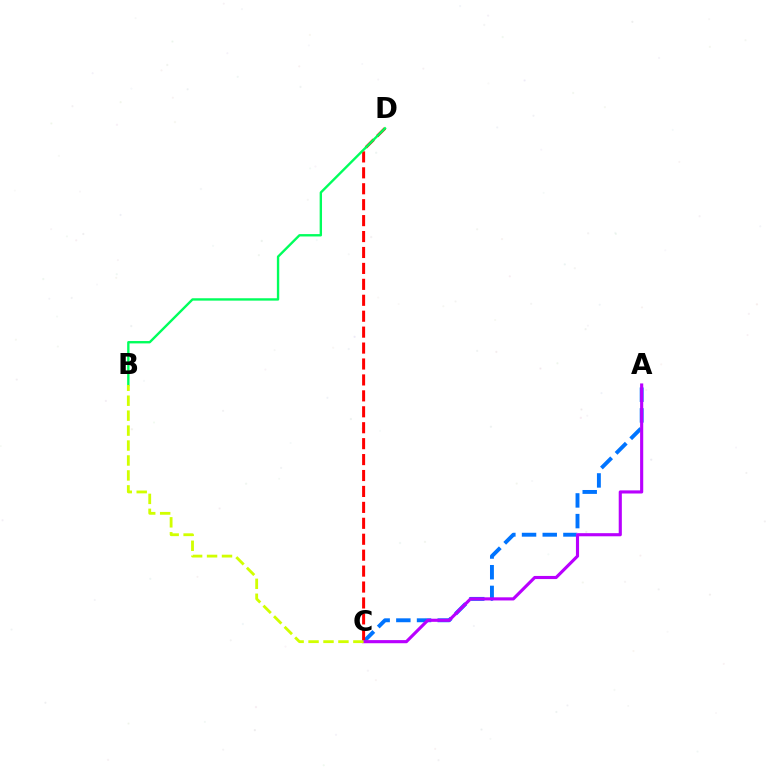{('A', 'C'): [{'color': '#0074ff', 'line_style': 'dashed', 'thickness': 2.81}, {'color': '#b900ff', 'line_style': 'solid', 'thickness': 2.25}], ('C', 'D'): [{'color': '#ff0000', 'line_style': 'dashed', 'thickness': 2.16}], ('B', 'D'): [{'color': '#00ff5c', 'line_style': 'solid', 'thickness': 1.71}], ('B', 'C'): [{'color': '#d1ff00', 'line_style': 'dashed', 'thickness': 2.03}]}